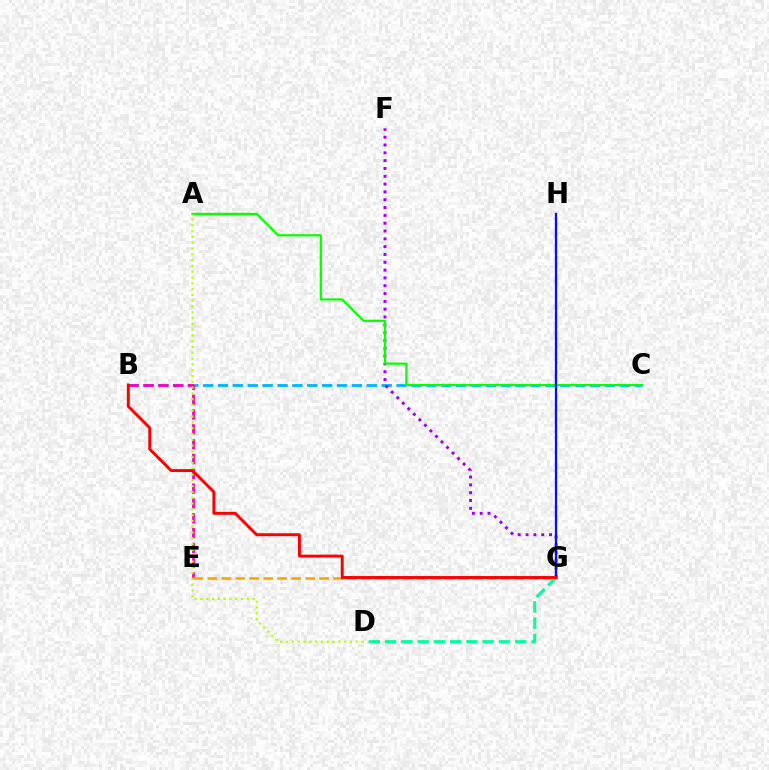{('B', 'C'): [{'color': '#00b5ff', 'line_style': 'dashed', 'thickness': 2.02}], ('F', 'G'): [{'color': '#9b00ff', 'line_style': 'dotted', 'thickness': 2.12}], ('D', 'G'): [{'color': '#00ff9d', 'line_style': 'dashed', 'thickness': 2.21}], ('A', 'C'): [{'color': '#08ff00', 'line_style': 'solid', 'thickness': 1.59}], ('G', 'H'): [{'color': '#0010ff', 'line_style': 'solid', 'thickness': 1.64}], ('B', 'E'): [{'color': '#ff00bd', 'line_style': 'dashed', 'thickness': 2.01}], ('A', 'D'): [{'color': '#b3ff00', 'line_style': 'dotted', 'thickness': 1.57}], ('E', 'G'): [{'color': '#ffa500', 'line_style': 'dashed', 'thickness': 1.9}], ('B', 'G'): [{'color': '#ff0000', 'line_style': 'solid', 'thickness': 2.1}]}